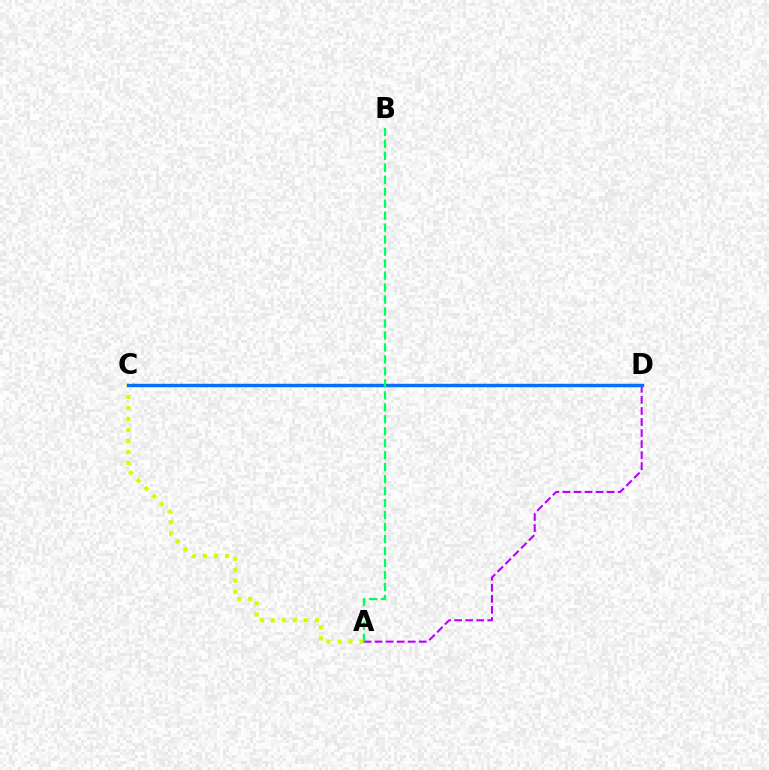{('C', 'D'): [{'color': '#ff0000', 'line_style': 'solid', 'thickness': 2.43}, {'color': '#0074ff', 'line_style': 'solid', 'thickness': 2.11}], ('A', 'C'): [{'color': '#d1ff00', 'line_style': 'dotted', 'thickness': 2.99}], ('A', 'D'): [{'color': '#b900ff', 'line_style': 'dashed', 'thickness': 1.5}], ('A', 'B'): [{'color': '#00ff5c', 'line_style': 'dashed', 'thickness': 1.63}]}